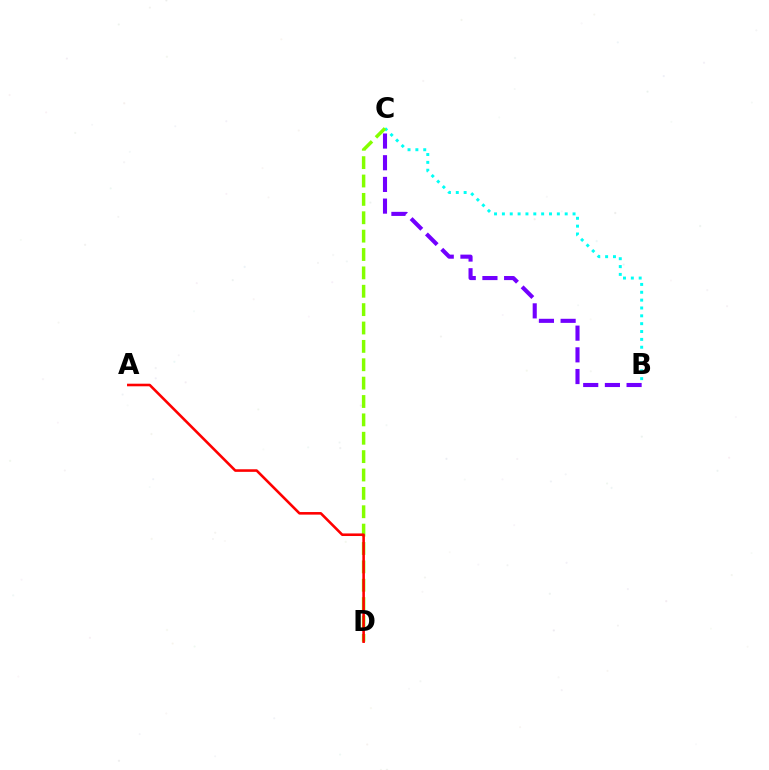{('B', 'C'): [{'color': '#00fff6', 'line_style': 'dotted', 'thickness': 2.13}, {'color': '#7200ff', 'line_style': 'dashed', 'thickness': 2.95}], ('C', 'D'): [{'color': '#84ff00', 'line_style': 'dashed', 'thickness': 2.5}], ('A', 'D'): [{'color': '#ff0000', 'line_style': 'solid', 'thickness': 1.86}]}